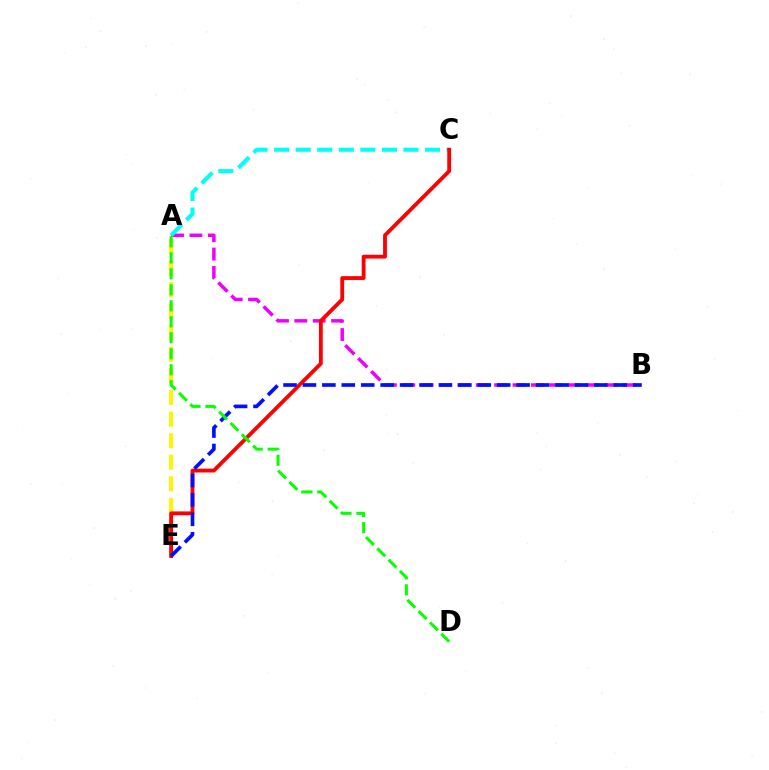{('A', 'B'): [{'color': '#ee00ff', 'line_style': 'dashed', 'thickness': 2.5}], ('A', 'C'): [{'color': '#00fff6', 'line_style': 'dashed', 'thickness': 2.93}], ('A', 'E'): [{'color': '#fcf500', 'line_style': 'dashed', 'thickness': 2.93}], ('C', 'E'): [{'color': '#ff0000', 'line_style': 'solid', 'thickness': 2.75}], ('B', 'E'): [{'color': '#0010ff', 'line_style': 'dashed', 'thickness': 2.64}], ('A', 'D'): [{'color': '#08ff00', 'line_style': 'dashed', 'thickness': 2.17}]}